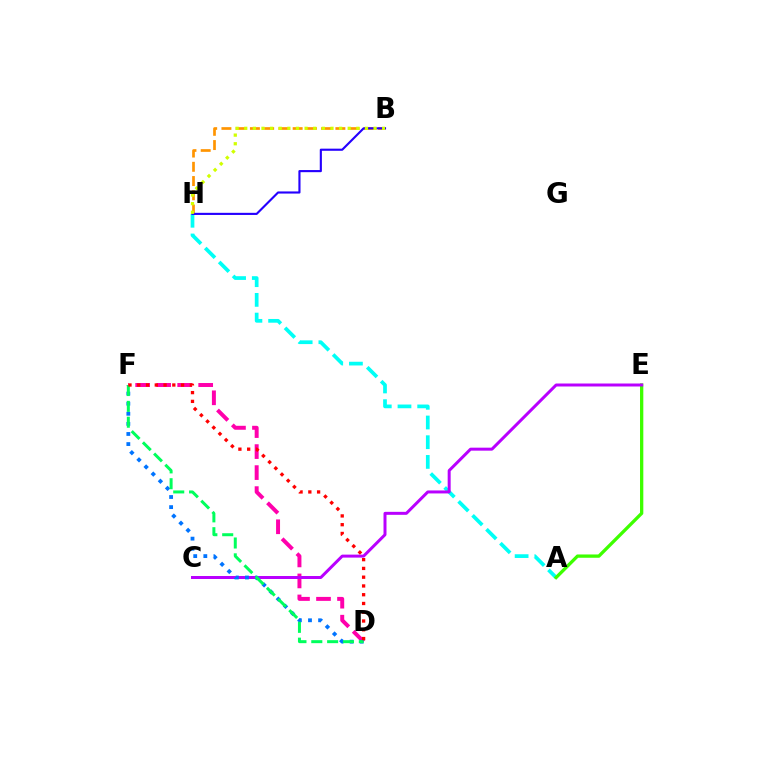{('A', 'H'): [{'color': '#00fff6', 'line_style': 'dashed', 'thickness': 2.68}], ('A', 'E'): [{'color': '#3dff00', 'line_style': 'solid', 'thickness': 2.38}], ('D', 'F'): [{'color': '#ff00ac', 'line_style': 'dashed', 'thickness': 2.85}, {'color': '#0074ff', 'line_style': 'dotted', 'thickness': 2.74}, {'color': '#00ff5c', 'line_style': 'dashed', 'thickness': 2.15}, {'color': '#ff0000', 'line_style': 'dotted', 'thickness': 2.38}], ('C', 'E'): [{'color': '#b900ff', 'line_style': 'solid', 'thickness': 2.15}], ('B', 'H'): [{'color': '#ff9400', 'line_style': 'dashed', 'thickness': 1.94}, {'color': '#2500ff', 'line_style': 'solid', 'thickness': 1.53}, {'color': '#d1ff00', 'line_style': 'dotted', 'thickness': 2.34}]}